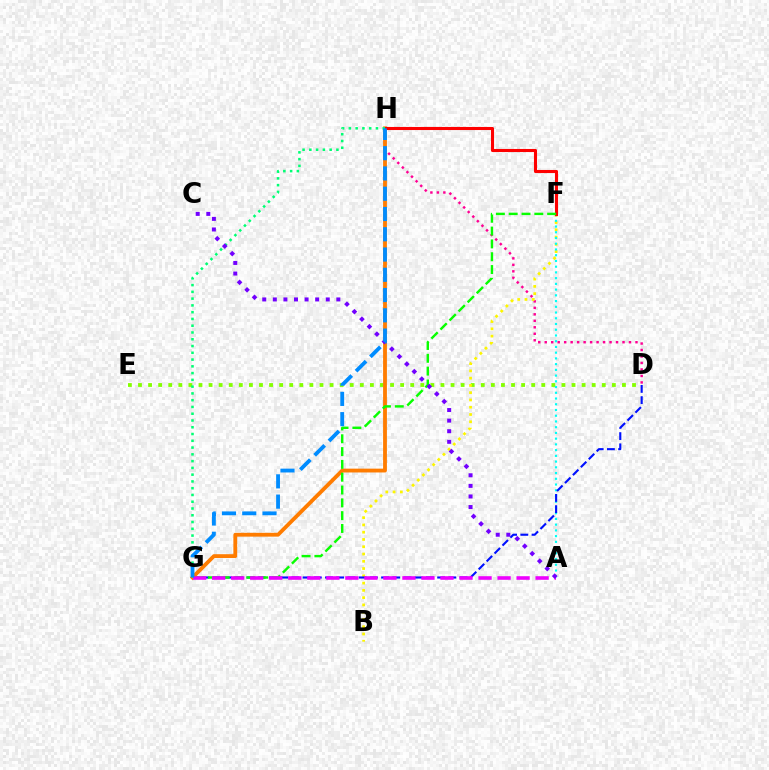{('D', 'H'): [{'color': '#ff0094', 'line_style': 'dotted', 'thickness': 1.76}], ('D', 'E'): [{'color': '#84ff00', 'line_style': 'dotted', 'thickness': 2.74}], ('B', 'F'): [{'color': '#fcf500', 'line_style': 'dotted', 'thickness': 1.98}], ('A', 'F'): [{'color': '#00fff6', 'line_style': 'dotted', 'thickness': 1.56}], ('D', 'G'): [{'color': '#0010ff', 'line_style': 'dashed', 'thickness': 1.52}], ('G', 'H'): [{'color': '#ff7c00', 'line_style': 'solid', 'thickness': 2.75}, {'color': '#00ff74', 'line_style': 'dotted', 'thickness': 1.84}, {'color': '#008cff', 'line_style': 'dashed', 'thickness': 2.75}], ('F', 'H'): [{'color': '#ff0000', 'line_style': 'solid', 'thickness': 2.22}], ('F', 'G'): [{'color': '#08ff00', 'line_style': 'dashed', 'thickness': 1.74}], ('A', 'G'): [{'color': '#ee00ff', 'line_style': 'dashed', 'thickness': 2.58}], ('A', 'C'): [{'color': '#7200ff', 'line_style': 'dotted', 'thickness': 2.88}]}